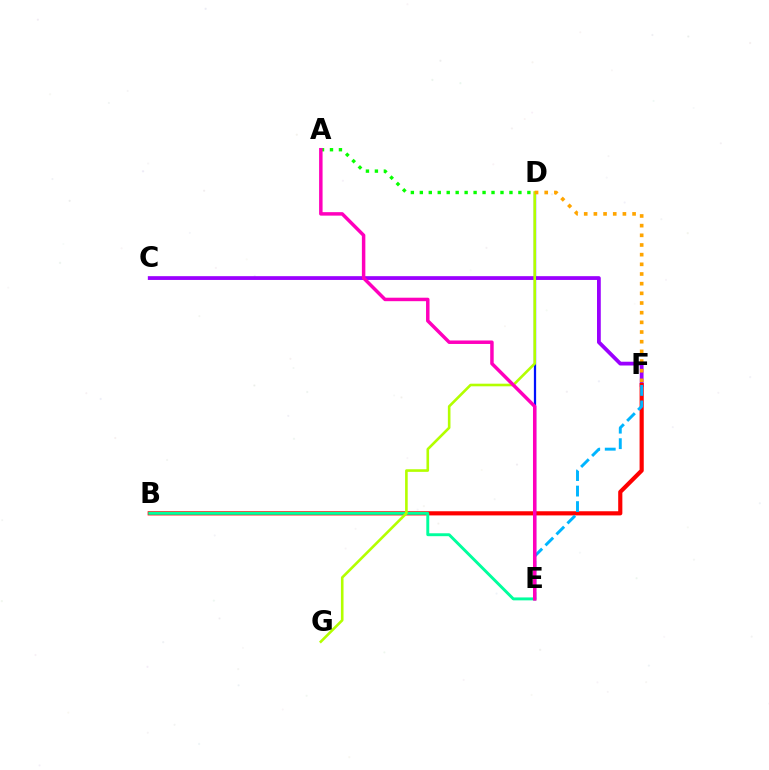{('C', 'F'): [{'color': '#9b00ff', 'line_style': 'solid', 'thickness': 2.72}], ('B', 'F'): [{'color': '#ff0000', 'line_style': 'solid', 'thickness': 2.99}], ('E', 'F'): [{'color': '#00b5ff', 'line_style': 'dashed', 'thickness': 2.11}], ('A', 'D'): [{'color': '#08ff00', 'line_style': 'dotted', 'thickness': 2.44}], ('B', 'E'): [{'color': '#00ff9d', 'line_style': 'solid', 'thickness': 2.1}], ('D', 'E'): [{'color': '#0010ff', 'line_style': 'solid', 'thickness': 1.63}], ('D', 'G'): [{'color': '#b3ff00', 'line_style': 'solid', 'thickness': 1.88}], ('D', 'F'): [{'color': '#ffa500', 'line_style': 'dotted', 'thickness': 2.63}], ('A', 'E'): [{'color': '#ff00bd', 'line_style': 'solid', 'thickness': 2.5}]}